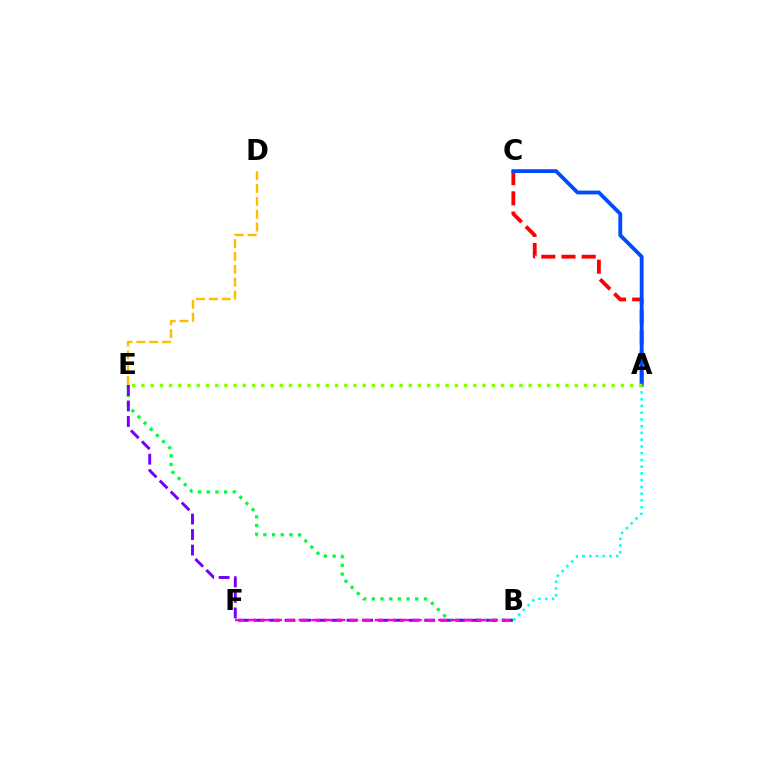{('A', 'B'): [{'color': '#00fff6', 'line_style': 'dotted', 'thickness': 1.83}], ('B', 'E'): [{'color': '#00ff39', 'line_style': 'dotted', 'thickness': 2.36}, {'color': '#7200ff', 'line_style': 'dashed', 'thickness': 2.11}], ('A', 'C'): [{'color': '#ff0000', 'line_style': 'dashed', 'thickness': 2.74}, {'color': '#004bff', 'line_style': 'solid', 'thickness': 2.74}], ('D', 'E'): [{'color': '#ffbd00', 'line_style': 'dashed', 'thickness': 1.74}], ('B', 'F'): [{'color': '#ff00cf', 'line_style': 'dashed', 'thickness': 1.73}], ('A', 'E'): [{'color': '#84ff00', 'line_style': 'dotted', 'thickness': 2.5}]}